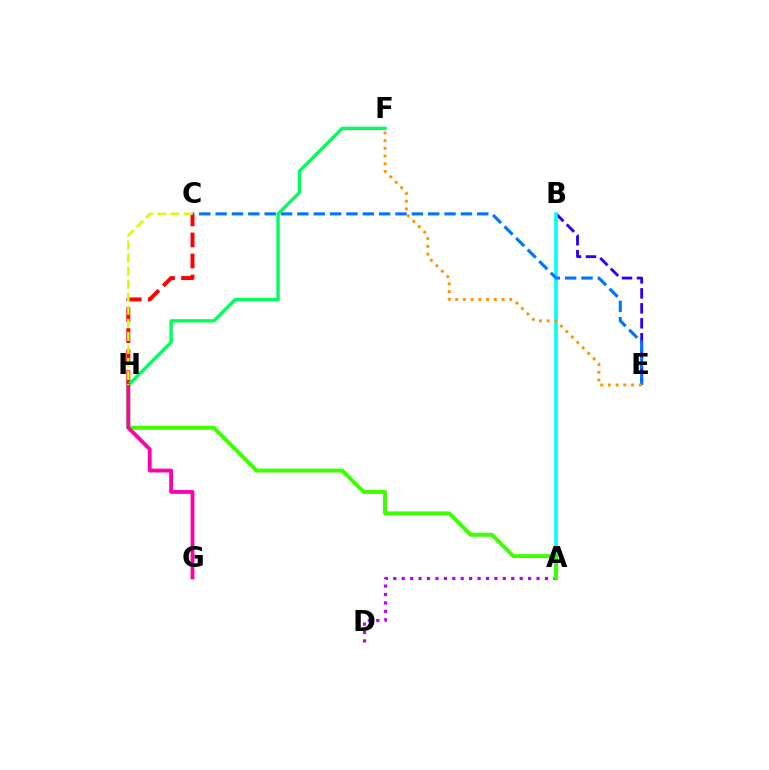{('C', 'H'): [{'color': '#ff0000', 'line_style': 'dashed', 'thickness': 2.86}, {'color': '#d1ff00', 'line_style': 'dashed', 'thickness': 1.77}], ('B', 'E'): [{'color': '#2500ff', 'line_style': 'dashed', 'thickness': 2.03}], ('A', 'B'): [{'color': '#00fff6', 'line_style': 'solid', 'thickness': 2.6}], ('A', 'D'): [{'color': '#b900ff', 'line_style': 'dotted', 'thickness': 2.29}], ('A', 'H'): [{'color': '#3dff00', 'line_style': 'solid', 'thickness': 2.83}], ('F', 'H'): [{'color': '#00ff5c', 'line_style': 'solid', 'thickness': 2.41}], ('G', 'H'): [{'color': '#ff00ac', 'line_style': 'solid', 'thickness': 2.75}], ('C', 'E'): [{'color': '#0074ff', 'line_style': 'dashed', 'thickness': 2.22}], ('E', 'F'): [{'color': '#ff9400', 'line_style': 'dotted', 'thickness': 2.1}]}